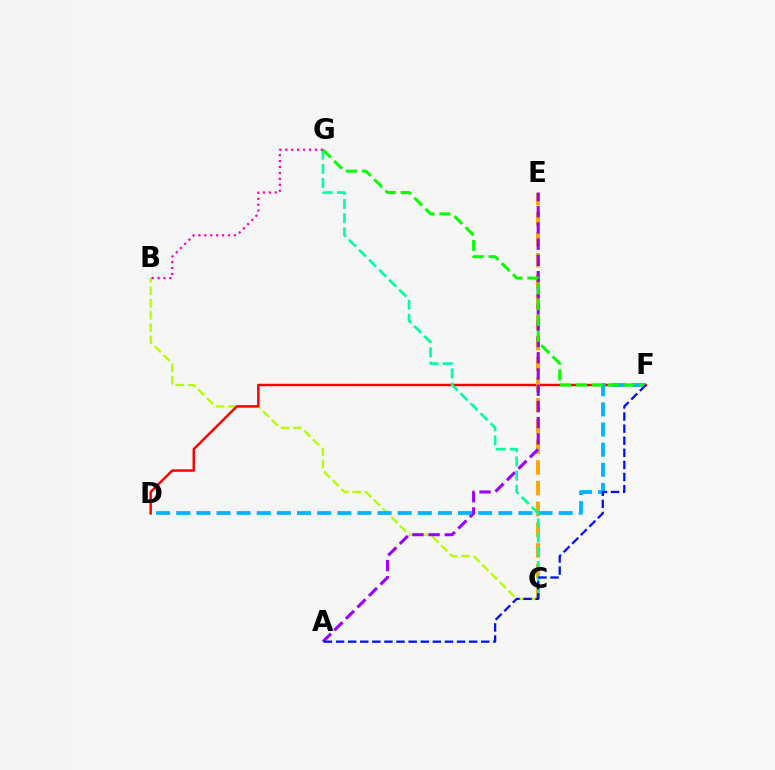{('B', 'C'): [{'color': '#b3ff00', 'line_style': 'dashed', 'thickness': 1.67}], ('D', 'F'): [{'color': '#ff0000', 'line_style': 'solid', 'thickness': 1.77}, {'color': '#00b5ff', 'line_style': 'dashed', 'thickness': 2.73}], ('C', 'E'): [{'color': '#ffa500', 'line_style': 'dashed', 'thickness': 2.81}], ('A', 'E'): [{'color': '#9b00ff', 'line_style': 'dashed', 'thickness': 2.2}], ('C', 'G'): [{'color': '#00ff9d', 'line_style': 'dashed', 'thickness': 1.93}], ('F', 'G'): [{'color': '#08ff00', 'line_style': 'dashed', 'thickness': 2.16}], ('A', 'F'): [{'color': '#0010ff', 'line_style': 'dashed', 'thickness': 1.64}], ('B', 'G'): [{'color': '#ff00bd', 'line_style': 'dotted', 'thickness': 1.61}]}